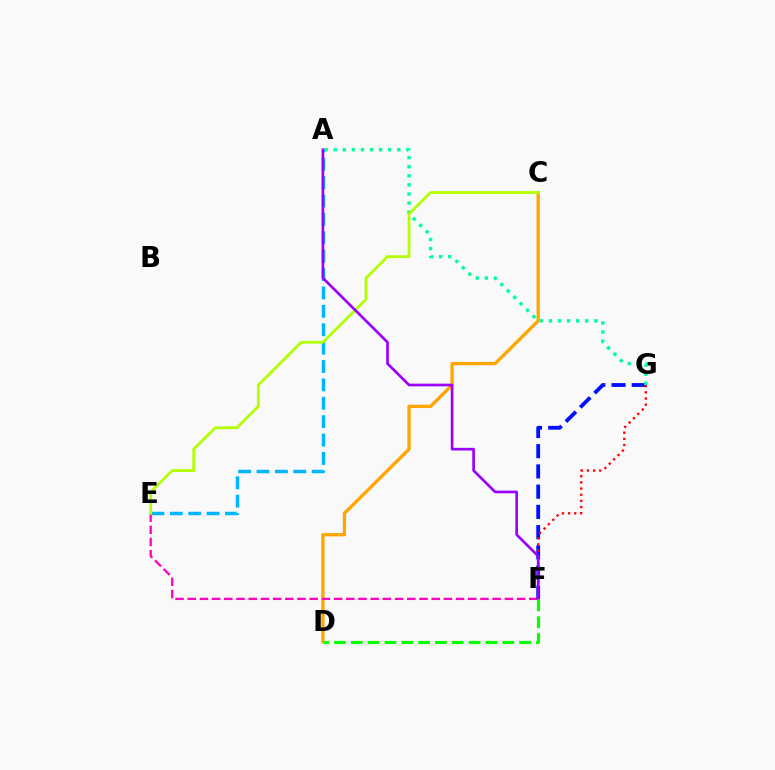{('C', 'D'): [{'color': '#ffa500', 'line_style': 'solid', 'thickness': 2.37}], ('F', 'G'): [{'color': '#0010ff', 'line_style': 'dashed', 'thickness': 2.75}, {'color': '#ff0000', 'line_style': 'dotted', 'thickness': 1.68}], ('A', 'G'): [{'color': '#00ff9d', 'line_style': 'dotted', 'thickness': 2.47}], ('E', 'F'): [{'color': '#ff00bd', 'line_style': 'dashed', 'thickness': 1.66}], ('A', 'E'): [{'color': '#00b5ff', 'line_style': 'dashed', 'thickness': 2.5}], ('C', 'E'): [{'color': '#b3ff00', 'line_style': 'solid', 'thickness': 2.0}], ('A', 'F'): [{'color': '#9b00ff', 'line_style': 'solid', 'thickness': 1.92}], ('D', 'F'): [{'color': '#08ff00', 'line_style': 'dashed', 'thickness': 2.29}]}